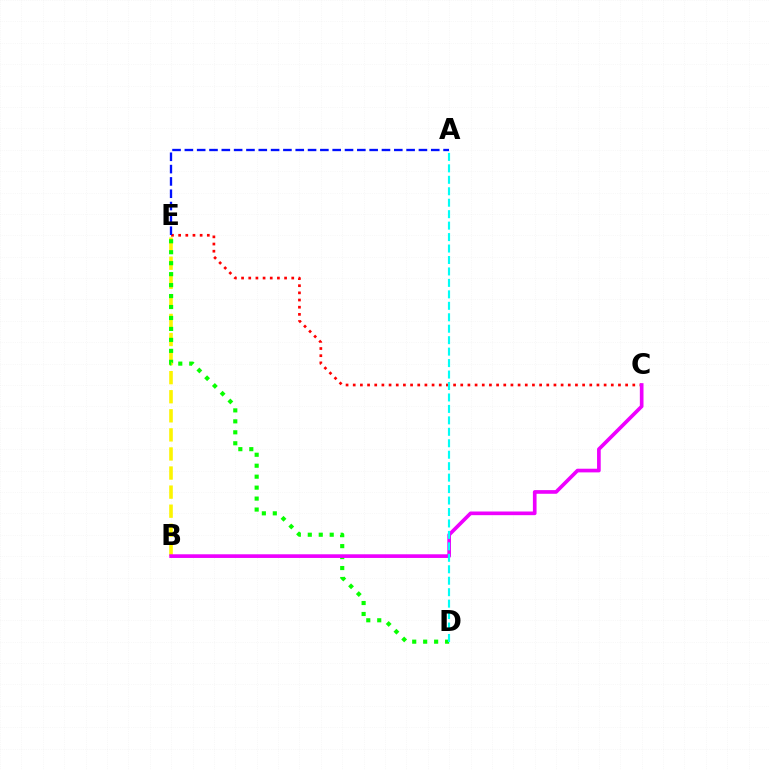{('B', 'E'): [{'color': '#fcf500', 'line_style': 'dashed', 'thickness': 2.59}], ('D', 'E'): [{'color': '#08ff00', 'line_style': 'dotted', 'thickness': 2.98}], ('C', 'E'): [{'color': '#ff0000', 'line_style': 'dotted', 'thickness': 1.95}], ('B', 'C'): [{'color': '#ee00ff', 'line_style': 'solid', 'thickness': 2.64}], ('A', 'E'): [{'color': '#0010ff', 'line_style': 'dashed', 'thickness': 1.67}], ('A', 'D'): [{'color': '#00fff6', 'line_style': 'dashed', 'thickness': 1.56}]}